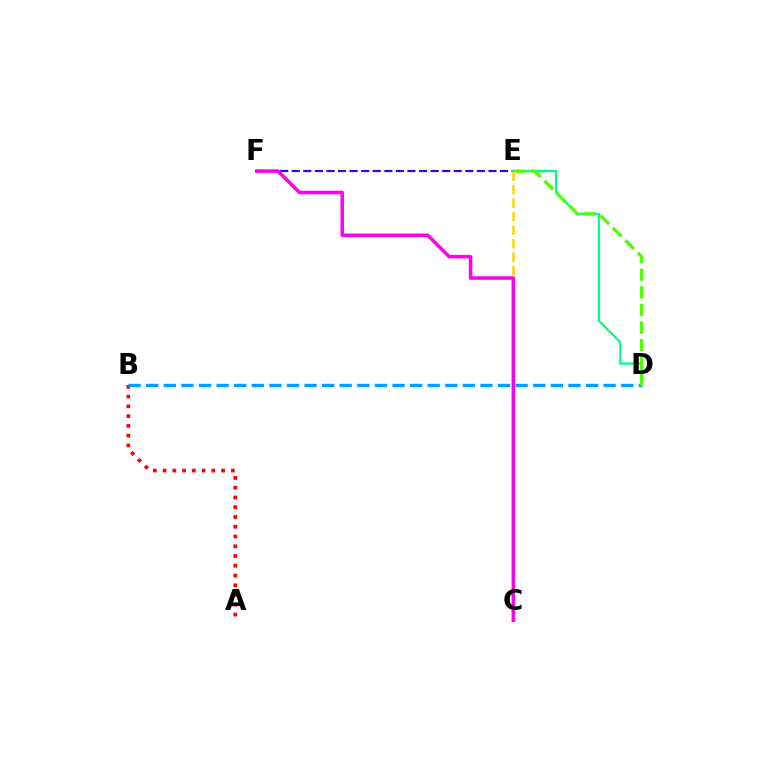{('E', 'F'): [{'color': '#3700ff', 'line_style': 'dashed', 'thickness': 1.57}], ('A', 'B'): [{'color': '#ff0000', 'line_style': 'dotted', 'thickness': 2.65}], ('B', 'D'): [{'color': '#009eff', 'line_style': 'dashed', 'thickness': 2.39}], ('D', 'E'): [{'color': '#00ff86', 'line_style': 'solid', 'thickness': 1.63}, {'color': '#4fff00', 'line_style': 'dashed', 'thickness': 2.39}], ('C', 'E'): [{'color': '#ffd500', 'line_style': 'dashed', 'thickness': 1.83}], ('C', 'F'): [{'color': '#ff00ed', 'line_style': 'solid', 'thickness': 2.54}]}